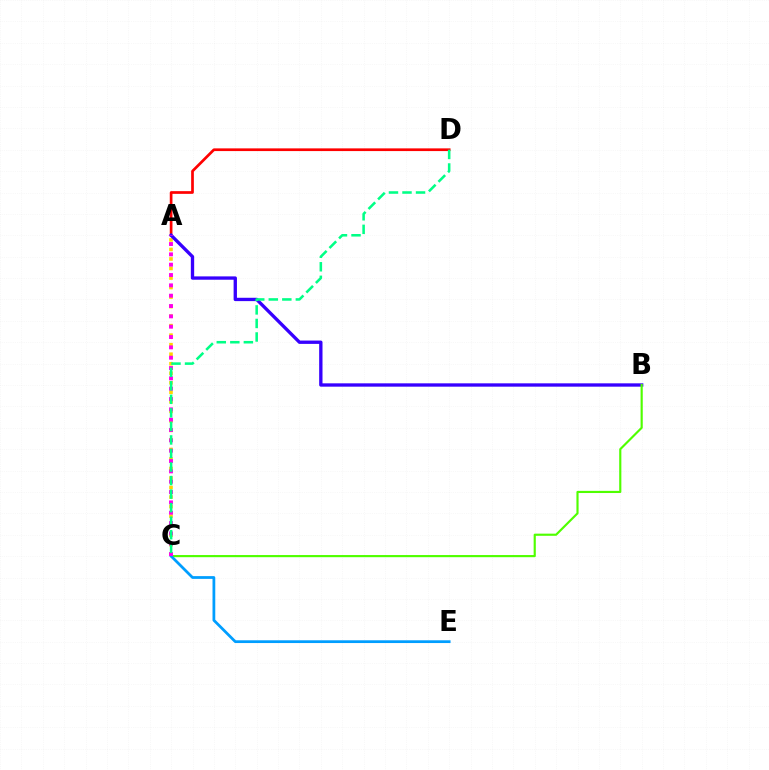{('A', 'C'): [{'color': '#ffd500', 'line_style': 'dotted', 'thickness': 2.59}, {'color': '#ff00ed', 'line_style': 'dotted', 'thickness': 2.81}], ('A', 'D'): [{'color': '#ff0000', 'line_style': 'solid', 'thickness': 1.95}], ('A', 'B'): [{'color': '#3700ff', 'line_style': 'solid', 'thickness': 2.4}], ('B', 'C'): [{'color': '#4fff00', 'line_style': 'solid', 'thickness': 1.55}], ('C', 'E'): [{'color': '#009eff', 'line_style': 'solid', 'thickness': 1.99}], ('C', 'D'): [{'color': '#00ff86', 'line_style': 'dashed', 'thickness': 1.84}]}